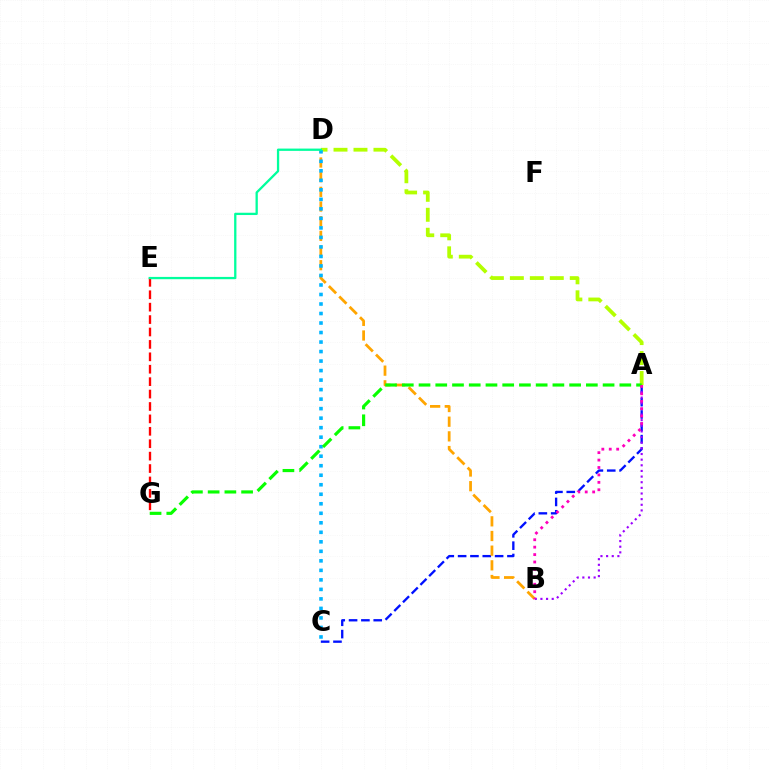{('A', 'C'): [{'color': '#0010ff', 'line_style': 'dashed', 'thickness': 1.68}], ('E', 'G'): [{'color': '#ff0000', 'line_style': 'dashed', 'thickness': 1.69}], ('B', 'D'): [{'color': '#ffa500', 'line_style': 'dashed', 'thickness': 1.99}], ('A', 'D'): [{'color': '#b3ff00', 'line_style': 'dashed', 'thickness': 2.71}], ('C', 'D'): [{'color': '#00b5ff', 'line_style': 'dotted', 'thickness': 2.58}], ('A', 'B'): [{'color': '#9b00ff', 'line_style': 'dotted', 'thickness': 1.53}, {'color': '#ff00bd', 'line_style': 'dotted', 'thickness': 2.02}], ('A', 'G'): [{'color': '#08ff00', 'line_style': 'dashed', 'thickness': 2.27}], ('D', 'E'): [{'color': '#00ff9d', 'line_style': 'solid', 'thickness': 1.65}]}